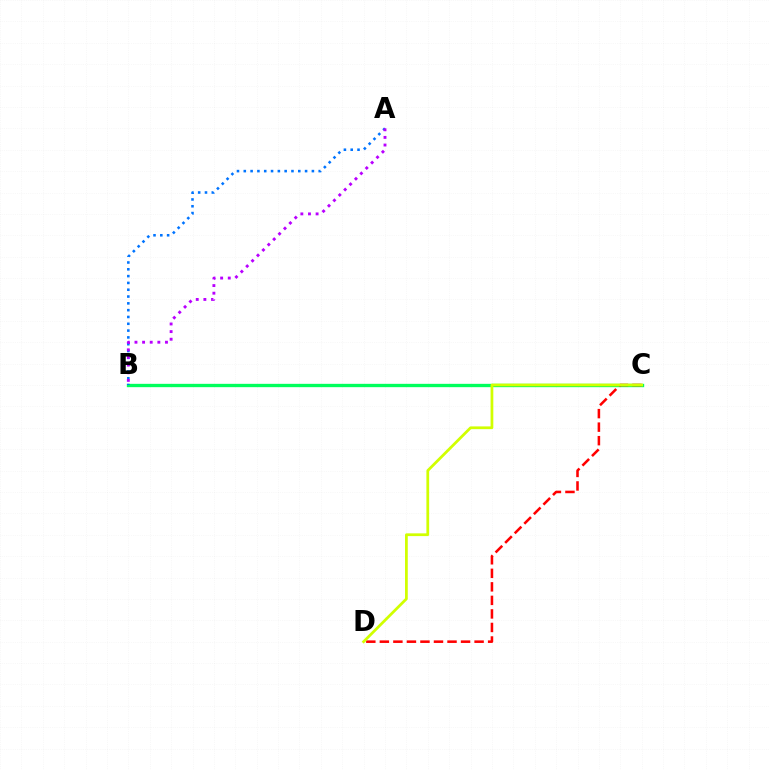{('B', 'C'): [{'color': '#00ff5c', 'line_style': 'solid', 'thickness': 2.4}], ('C', 'D'): [{'color': '#ff0000', 'line_style': 'dashed', 'thickness': 1.84}, {'color': '#d1ff00', 'line_style': 'solid', 'thickness': 1.98}], ('A', 'B'): [{'color': '#0074ff', 'line_style': 'dotted', 'thickness': 1.85}, {'color': '#b900ff', 'line_style': 'dotted', 'thickness': 2.07}]}